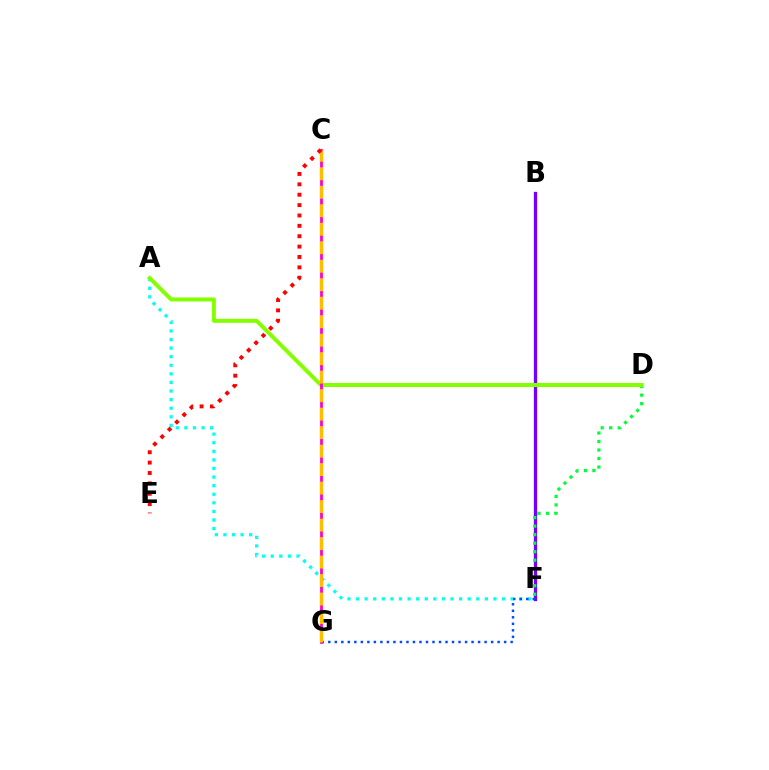{('A', 'F'): [{'color': '#00fff6', 'line_style': 'dotted', 'thickness': 2.33}], ('B', 'F'): [{'color': '#7200ff', 'line_style': 'solid', 'thickness': 2.38}], ('F', 'G'): [{'color': '#004bff', 'line_style': 'dotted', 'thickness': 1.77}], ('D', 'F'): [{'color': '#00ff39', 'line_style': 'dotted', 'thickness': 2.31}], ('A', 'D'): [{'color': '#84ff00', 'line_style': 'solid', 'thickness': 2.87}], ('C', 'G'): [{'color': '#ff00cf', 'line_style': 'solid', 'thickness': 2.01}, {'color': '#ffbd00', 'line_style': 'dashed', 'thickness': 2.51}], ('C', 'E'): [{'color': '#ff0000', 'line_style': 'dotted', 'thickness': 2.82}]}